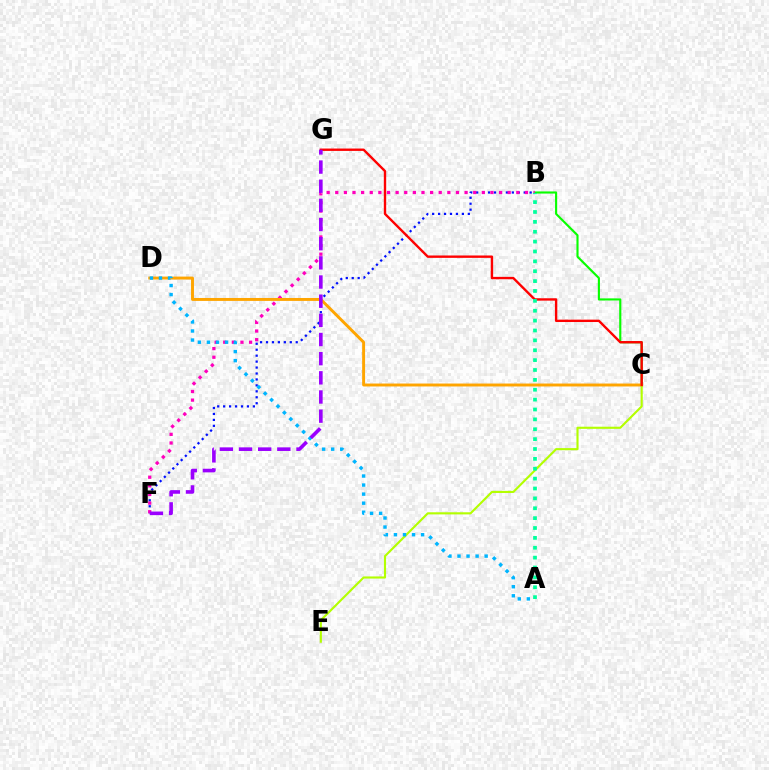{('B', 'F'): [{'color': '#0010ff', 'line_style': 'dotted', 'thickness': 1.62}, {'color': '#ff00bd', 'line_style': 'dotted', 'thickness': 2.34}], ('B', 'C'): [{'color': '#08ff00', 'line_style': 'solid', 'thickness': 1.53}], ('C', 'D'): [{'color': '#ffa500', 'line_style': 'solid', 'thickness': 2.11}], ('C', 'E'): [{'color': '#b3ff00', 'line_style': 'solid', 'thickness': 1.53}], ('C', 'G'): [{'color': '#ff0000', 'line_style': 'solid', 'thickness': 1.71}], ('A', 'D'): [{'color': '#00b5ff', 'line_style': 'dotted', 'thickness': 2.46}], ('A', 'B'): [{'color': '#00ff9d', 'line_style': 'dotted', 'thickness': 2.68}], ('F', 'G'): [{'color': '#9b00ff', 'line_style': 'dashed', 'thickness': 2.6}]}